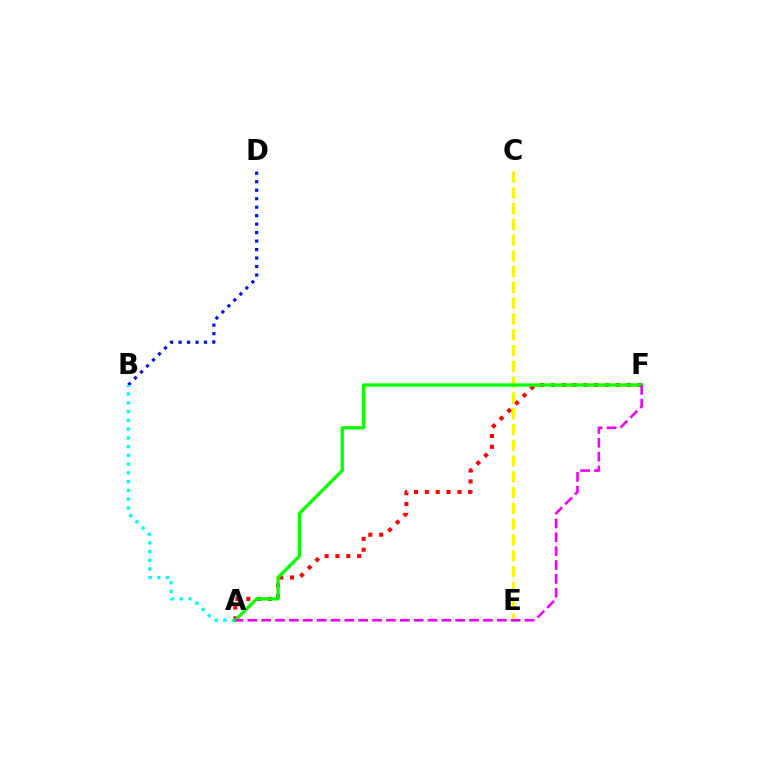{('A', 'F'): [{'color': '#ff0000', 'line_style': 'dotted', 'thickness': 2.95}, {'color': '#08ff00', 'line_style': 'solid', 'thickness': 2.39}, {'color': '#ee00ff', 'line_style': 'dashed', 'thickness': 1.88}], ('B', 'D'): [{'color': '#0010ff', 'line_style': 'dotted', 'thickness': 2.3}], ('A', 'B'): [{'color': '#00fff6', 'line_style': 'dotted', 'thickness': 2.38}], ('C', 'E'): [{'color': '#fcf500', 'line_style': 'dashed', 'thickness': 2.14}]}